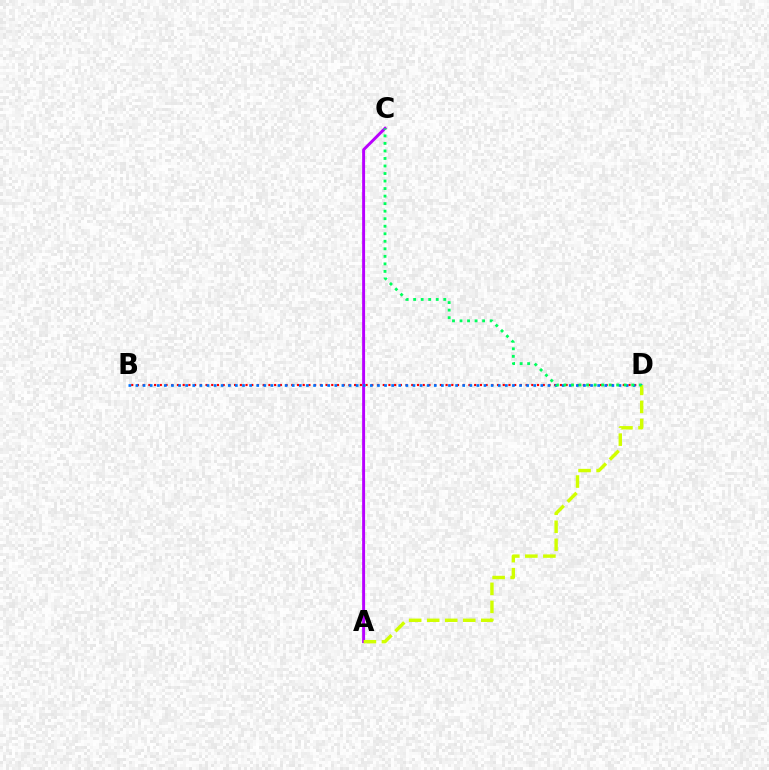{('A', 'C'): [{'color': '#b900ff', 'line_style': 'solid', 'thickness': 2.12}], ('B', 'D'): [{'color': '#ff0000', 'line_style': 'dotted', 'thickness': 1.55}, {'color': '#0074ff', 'line_style': 'dotted', 'thickness': 1.93}], ('A', 'D'): [{'color': '#d1ff00', 'line_style': 'dashed', 'thickness': 2.45}], ('C', 'D'): [{'color': '#00ff5c', 'line_style': 'dotted', 'thickness': 2.05}]}